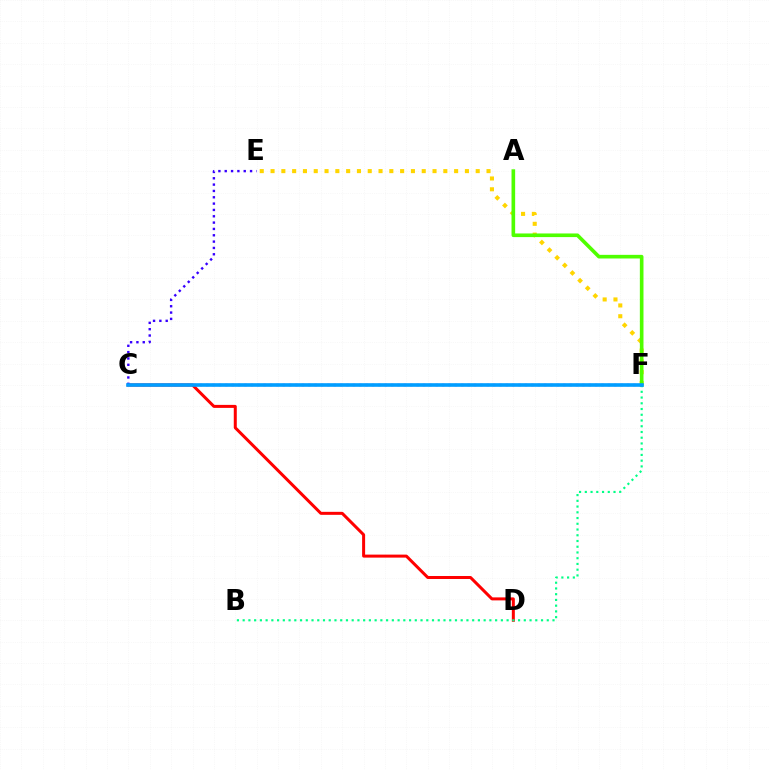{('E', 'F'): [{'color': '#ffd500', 'line_style': 'dotted', 'thickness': 2.93}], ('C', 'D'): [{'color': '#ff0000', 'line_style': 'solid', 'thickness': 2.16}], ('C', 'F'): [{'color': '#ff00ed', 'line_style': 'dotted', 'thickness': 1.73}, {'color': '#009eff', 'line_style': 'solid', 'thickness': 2.6}], ('A', 'F'): [{'color': '#4fff00', 'line_style': 'solid', 'thickness': 2.62}], ('C', 'E'): [{'color': '#3700ff', 'line_style': 'dotted', 'thickness': 1.72}], ('B', 'F'): [{'color': '#00ff86', 'line_style': 'dotted', 'thickness': 1.56}]}